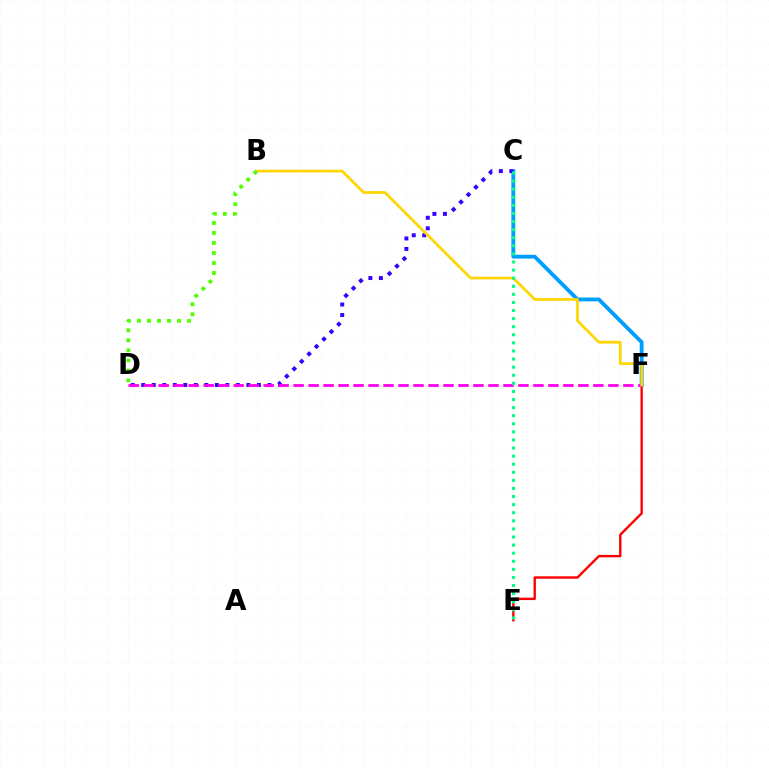{('C', 'F'): [{'color': '#009eff', 'line_style': 'solid', 'thickness': 2.77}], ('C', 'D'): [{'color': '#3700ff', 'line_style': 'dotted', 'thickness': 2.86}], ('E', 'F'): [{'color': '#ff0000', 'line_style': 'solid', 'thickness': 1.71}], ('D', 'F'): [{'color': '#ff00ed', 'line_style': 'dashed', 'thickness': 2.04}], ('B', 'F'): [{'color': '#ffd500', 'line_style': 'solid', 'thickness': 1.95}], ('B', 'D'): [{'color': '#4fff00', 'line_style': 'dotted', 'thickness': 2.72}], ('C', 'E'): [{'color': '#00ff86', 'line_style': 'dotted', 'thickness': 2.2}]}